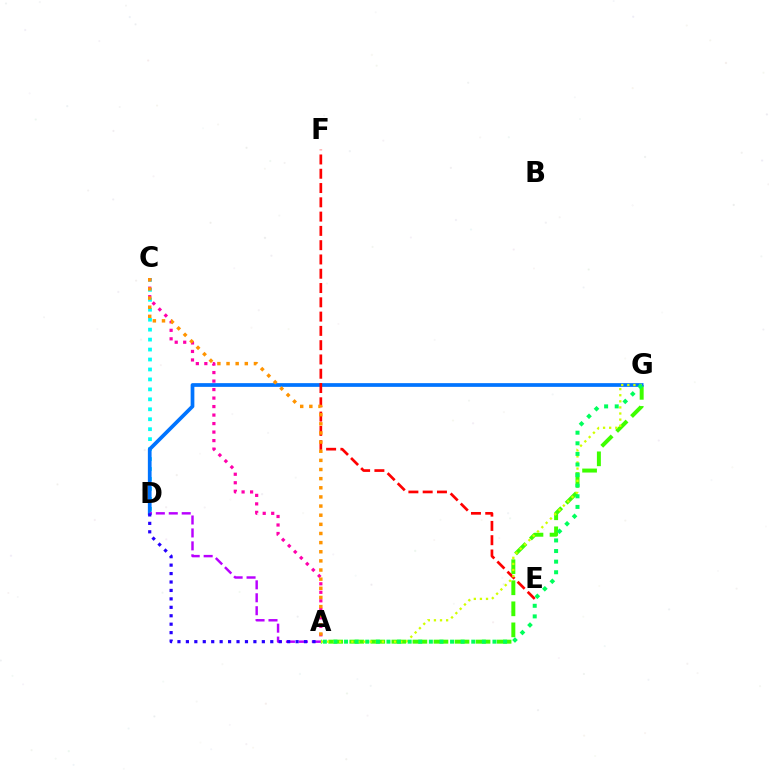{('C', 'D'): [{'color': '#00fff6', 'line_style': 'dotted', 'thickness': 2.7}], ('A', 'C'): [{'color': '#ff00ac', 'line_style': 'dotted', 'thickness': 2.31}, {'color': '#ff9400', 'line_style': 'dotted', 'thickness': 2.48}], ('A', 'G'): [{'color': '#3dff00', 'line_style': 'dashed', 'thickness': 2.86}, {'color': '#d1ff00', 'line_style': 'dotted', 'thickness': 1.66}, {'color': '#00ff5c', 'line_style': 'dotted', 'thickness': 2.88}], ('D', 'G'): [{'color': '#0074ff', 'line_style': 'solid', 'thickness': 2.68}], ('E', 'F'): [{'color': '#ff0000', 'line_style': 'dashed', 'thickness': 1.94}], ('A', 'D'): [{'color': '#b900ff', 'line_style': 'dashed', 'thickness': 1.76}, {'color': '#2500ff', 'line_style': 'dotted', 'thickness': 2.29}]}